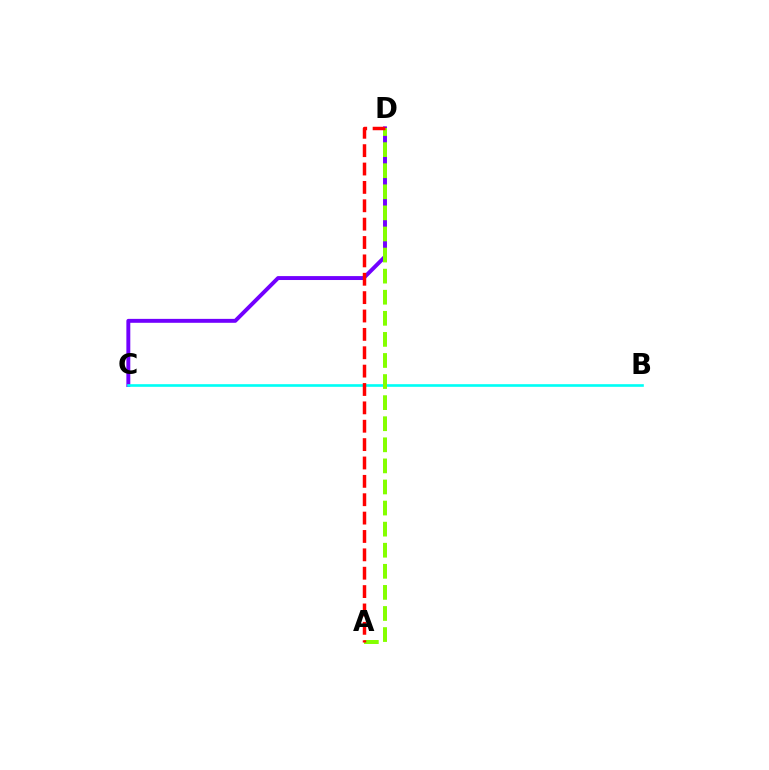{('C', 'D'): [{'color': '#7200ff', 'line_style': 'solid', 'thickness': 2.83}], ('B', 'C'): [{'color': '#00fff6', 'line_style': 'solid', 'thickness': 1.9}], ('A', 'D'): [{'color': '#84ff00', 'line_style': 'dashed', 'thickness': 2.86}, {'color': '#ff0000', 'line_style': 'dashed', 'thickness': 2.5}]}